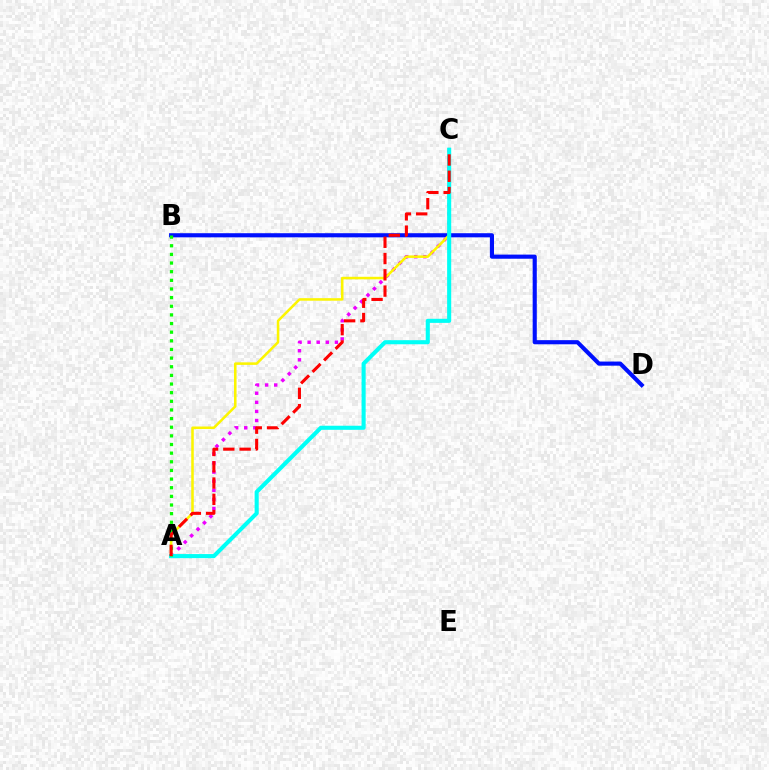{('B', 'D'): [{'color': '#0010ff', 'line_style': 'solid', 'thickness': 2.97}], ('A', 'C'): [{'color': '#ee00ff', 'line_style': 'dotted', 'thickness': 2.47}, {'color': '#fcf500', 'line_style': 'solid', 'thickness': 1.83}, {'color': '#00fff6', 'line_style': 'solid', 'thickness': 2.94}, {'color': '#ff0000', 'line_style': 'dashed', 'thickness': 2.21}], ('A', 'B'): [{'color': '#08ff00', 'line_style': 'dotted', 'thickness': 2.35}]}